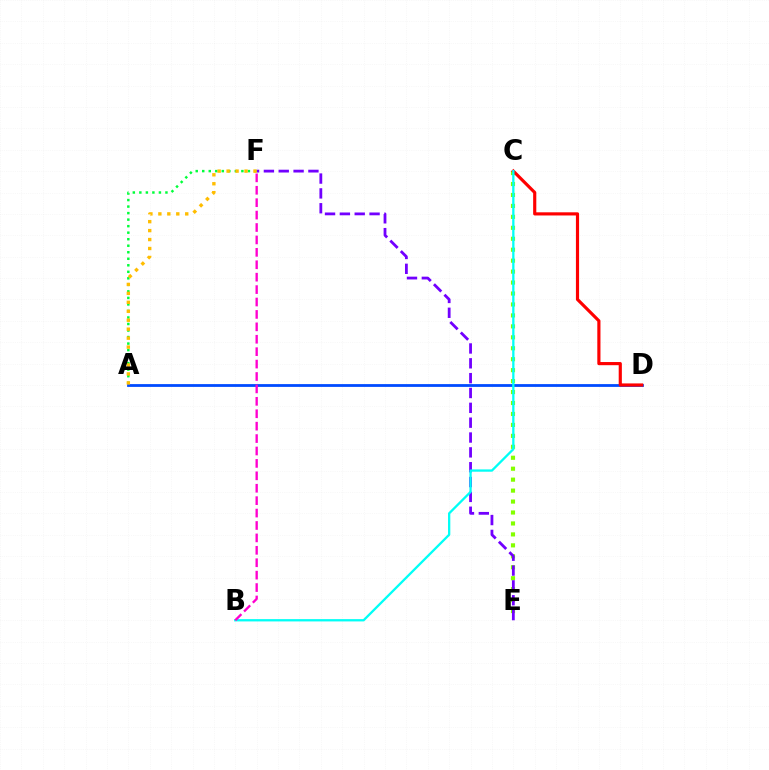{('A', 'D'): [{'color': '#004bff', 'line_style': 'solid', 'thickness': 2.01}], ('A', 'F'): [{'color': '#00ff39', 'line_style': 'dotted', 'thickness': 1.77}, {'color': '#ffbd00', 'line_style': 'dotted', 'thickness': 2.43}], ('C', 'E'): [{'color': '#84ff00', 'line_style': 'dotted', 'thickness': 2.98}], ('E', 'F'): [{'color': '#7200ff', 'line_style': 'dashed', 'thickness': 2.02}], ('C', 'D'): [{'color': '#ff0000', 'line_style': 'solid', 'thickness': 2.28}], ('B', 'C'): [{'color': '#00fff6', 'line_style': 'solid', 'thickness': 1.65}], ('B', 'F'): [{'color': '#ff00cf', 'line_style': 'dashed', 'thickness': 1.69}]}